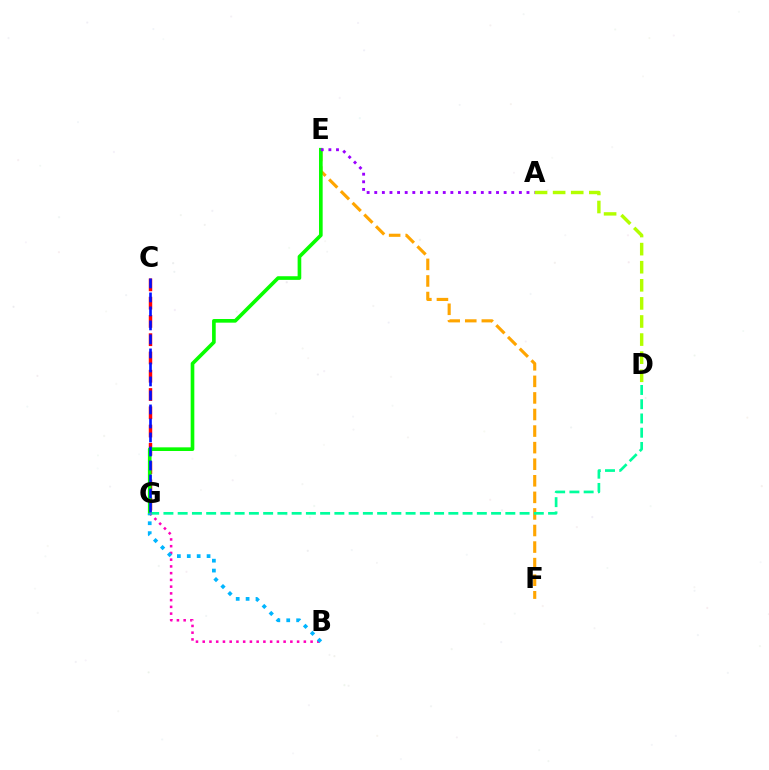{('E', 'F'): [{'color': '#ffa500', 'line_style': 'dashed', 'thickness': 2.25}], ('C', 'G'): [{'color': '#ff0000', 'line_style': 'dashed', 'thickness': 2.48}, {'color': '#0010ff', 'line_style': 'dashed', 'thickness': 1.9}], ('E', 'G'): [{'color': '#08ff00', 'line_style': 'solid', 'thickness': 2.63}], ('D', 'G'): [{'color': '#00ff9d', 'line_style': 'dashed', 'thickness': 1.94}], ('A', 'E'): [{'color': '#9b00ff', 'line_style': 'dotted', 'thickness': 2.07}], ('B', 'G'): [{'color': '#ff00bd', 'line_style': 'dotted', 'thickness': 1.83}, {'color': '#00b5ff', 'line_style': 'dotted', 'thickness': 2.69}], ('A', 'D'): [{'color': '#b3ff00', 'line_style': 'dashed', 'thickness': 2.46}]}